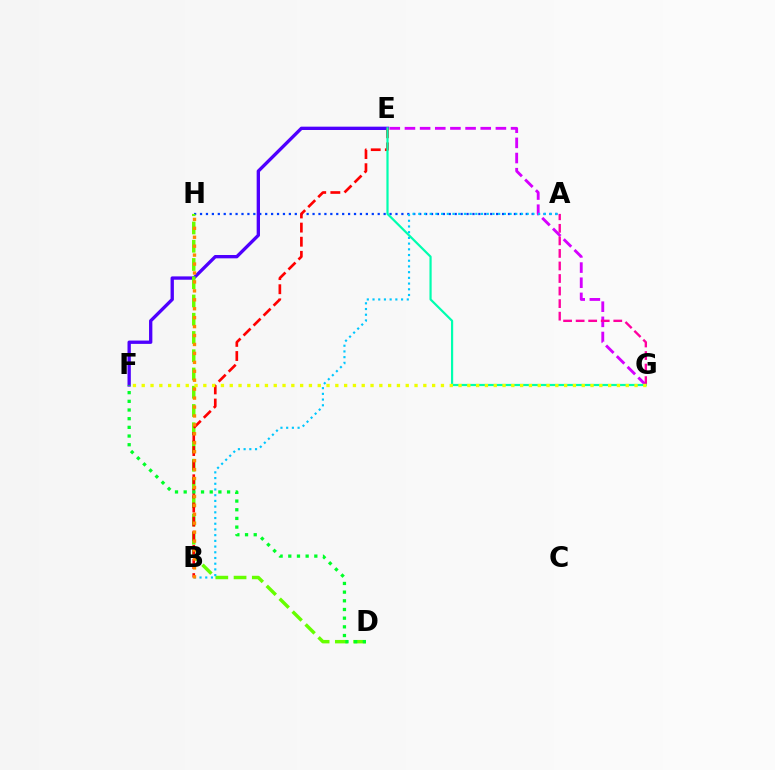{('A', 'H'): [{'color': '#003fff', 'line_style': 'dotted', 'thickness': 1.61}], ('E', 'F'): [{'color': '#4f00ff', 'line_style': 'solid', 'thickness': 2.4}], ('E', 'G'): [{'color': '#d600ff', 'line_style': 'dashed', 'thickness': 2.06}, {'color': '#00ffaf', 'line_style': 'solid', 'thickness': 1.58}], ('A', 'G'): [{'color': '#ff00a0', 'line_style': 'dashed', 'thickness': 1.7}], ('D', 'H'): [{'color': '#66ff00', 'line_style': 'dashed', 'thickness': 2.48}], ('B', 'E'): [{'color': '#ff0000', 'line_style': 'dashed', 'thickness': 1.92}], ('A', 'B'): [{'color': '#00c7ff', 'line_style': 'dotted', 'thickness': 1.55}], ('F', 'G'): [{'color': '#eeff00', 'line_style': 'dotted', 'thickness': 2.39}], ('B', 'H'): [{'color': '#ff8800', 'line_style': 'dotted', 'thickness': 2.43}], ('D', 'F'): [{'color': '#00ff27', 'line_style': 'dotted', 'thickness': 2.36}]}